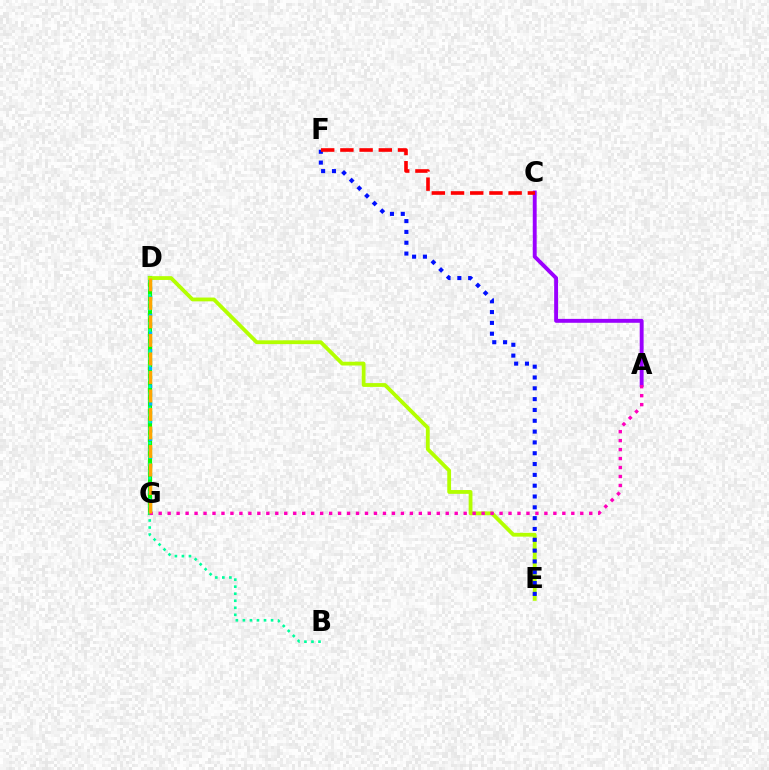{('A', 'C'): [{'color': '#9b00ff', 'line_style': 'solid', 'thickness': 2.81}], ('D', 'G'): [{'color': '#08ff00', 'line_style': 'solid', 'thickness': 2.99}, {'color': '#00b5ff', 'line_style': 'dotted', 'thickness': 2.4}, {'color': '#ffa500', 'line_style': 'dashed', 'thickness': 2.52}], ('D', 'E'): [{'color': '#b3ff00', 'line_style': 'solid', 'thickness': 2.74}], ('E', 'F'): [{'color': '#0010ff', 'line_style': 'dotted', 'thickness': 2.94}], ('B', 'D'): [{'color': '#00ff9d', 'line_style': 'dotted', 'thickness': 1.91}], ('A', 'G'): [{'color': '#ff00bd', 'line_style': 'dotted', 'thickness': 2.44}], ('C', 'F'): [{'color': '#ff0000', 'line_style': 'dashed', 'thickness': 2.61}]}